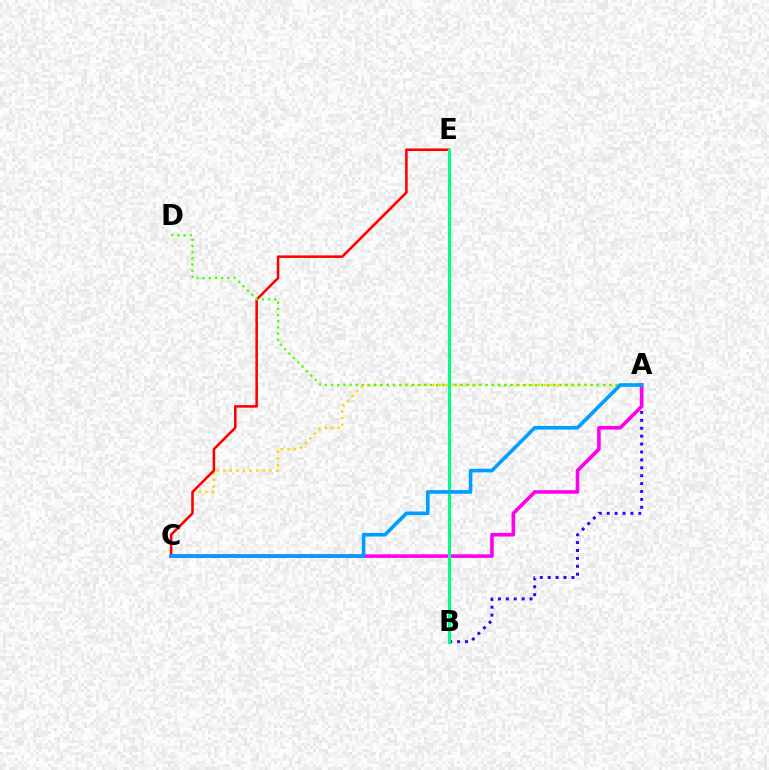{('A', 'B'): [{'color': '#3700ff', 'line_style': 'dotted', 'thickness': 2.15}], ('A', 'C'): [{'color': '#ffd500', 'line_style': 'dotted', 'thickness': 1.79}, {'color': '#ff00ed', 'line_style': 'solid', 'thickness': 2.59}, {'color': '#009eff', 'line_style': 'solid', 'thickness': 2.61}], ('C', 'E'): [{'color': '#ff0000', 'line_style': 'solid', 'thickness': 1.83}], ('A', 'D'): [{'color': '#4fff00', 'line_style': 'dotted', 'thickness': 1.68}], ('B', 'E'): [{'color': '#00ff86', 'line_style': 'solid', 'thickness': 2.2}]}